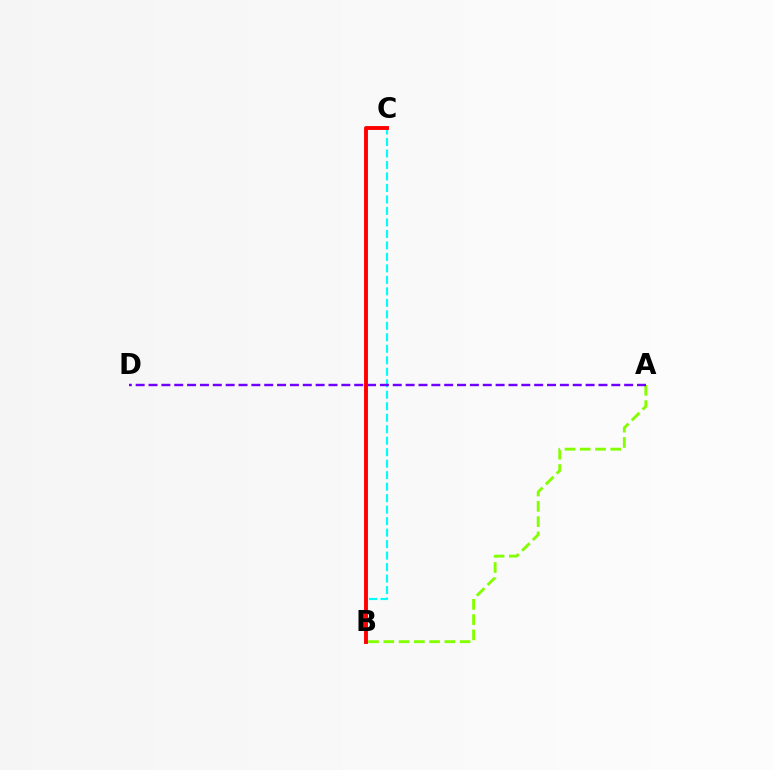{('A', 'B'): [{'color': '#84ff00', 'line_style': 'dashed', 'thickness': 2.07}], ('B', 'C'): [{'color': '#00fff6', 'line_style': 'dashed', 'thickness': 1.56}, {'color': '#ff0000', 'line_style': 'solid', 'thickness': 2.8}], ('A', 'D'): [{'color': '#7200ff', 'line_style': 'dashed', 'thickness': 1.75}]}